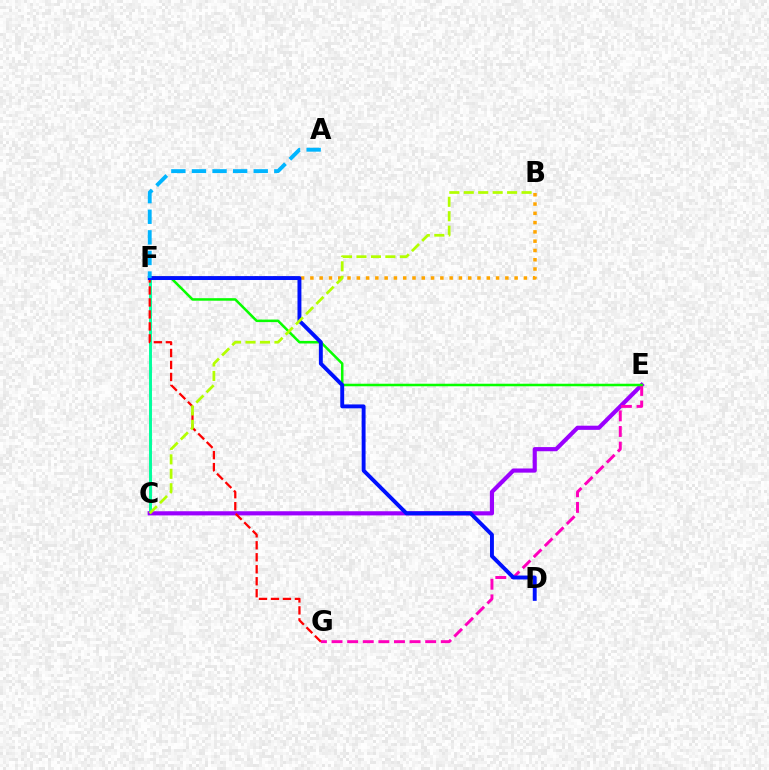{('C', 'F'): [{'color': '#00ff9d', 'line_style': 'solid', 'thickness': 2.12}], ('C', 'E'): [{'color': '#9b00ff', 'line_style': 'solid', 'thickness': 2.99}], ('E', 'G'): [{'color': '#ff00bd', 'line_style': 'dashed', 'thickness': 2.12}], ('E', 'F'): [{'color': '#08ff00', 'line_style': 'solid', 'thickness': 1.82}], ('B', 'F'): [{'color': '#ffa500', 'line_style': 'dotted', 'thickness': 2.52}], ('F', 'G'): [{'color': '#ff0000', 'line_style': 'dashed', 'thickness': 1.63}], ('D', 'F'): [{'color': '#0010ff', 'line_style': 'solid', 'thickness': 2.82}], ('B', 'C'): [{'color': '#b3ff00', 'line_style': 'dashed', 'thickness': 1.96}], ('A', 'F'): [{'color': '#00b5ff', 'line_style': 'dashed', 'thickness': 2.8}]}